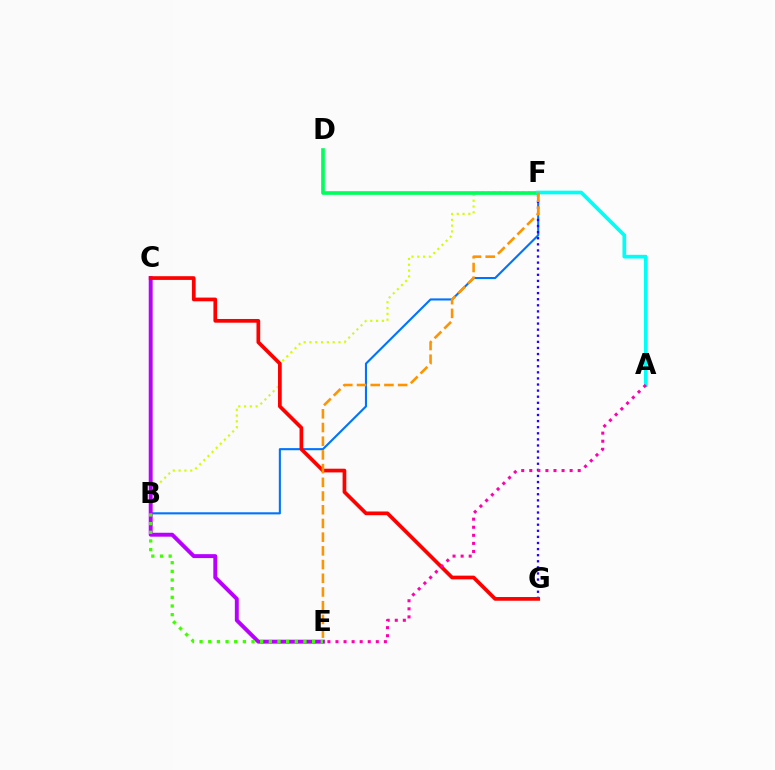{('B', 'F'): [{'color': '#0074ff', 'line_style': 'solid', 'thickness': 1.52}, {'color': '#d1ff00', 'line_style': 'dotted', 'thickness': 1.58}], ('C', 'E'): [{'color': '#b900ff', 'line_style': 'solid', 'thickness': 2.83}], ('B', 'E'): [{'color': '#3dff00', 'line_style': 'dotted', 'thickness': 2.35}], ('D', 'F'): [{'color': '#00ff5c', 'line_style': 'solid', 'thickness': 2.64}], ('F', 'G'): [{'color': '#2500ff', 'line_style': 'dotted', 'thickness': 1.66}], ('C', 'G'): [{'color': '#ff0000', 'line_style': 'solid', 'thickness': 2.67}], ('A', 'F'): [{'color': '#00fff6', 'line_style': 'solid', 'thickness': 2.65}], ('E', 'F'): [{'color': '#ff9400', 'line_style': 'dashed', 'thickness': 1.86}], ('A', 'E'): [{'color': '#ff00ac', 'line_style': 'dotted', 'thickness': 2.19}]}